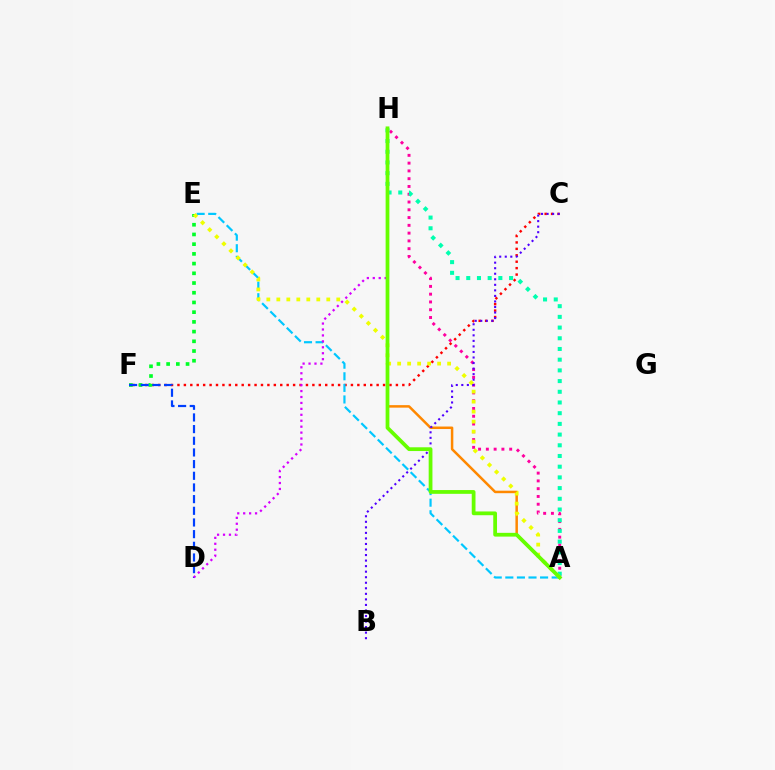{('A', 'H'): [{'color': '#ff00a0', 'line_style': 'dotted', 'thickness': 2.11}, {'color': '#ff8800', 'line_style': 'solid', 'thickness': 1.8}, {'color': '#00ffaf', 'line_style': 'dotted', 'thickness': 2.91}, {'color': '#66ff00', 'line_style': 'solid', 'thickness': 2.71}], ('C', 'F'): [{'color': '#ff0000', 'line_style': 'dotted', 'thickness': 1.75}], ('B', 'C'): [{'color': '#4f00ff', 'line_style': 'dotted', 'thickness': 1.51}], ('A', 'E'): [{'color': '#00c7ff', 'line_style': 'dashed', 'thickness': 1.57}, {'color': '#eeff00', 'line_style': 'dotted', 'thickness': 2.71}], ('E', 'F'): [{'color': '#00ff27', 'line_style': 'dotted', 'thickness': 2.64}], ('D', 'F'): [{'color': '#003fff', 'line_style': 'dashed', 'thickness': 1.59}], ('D', 'H'): [{'color': '#d600ff', 'line_style': 'dotted', 'thickness': 1.61}]}